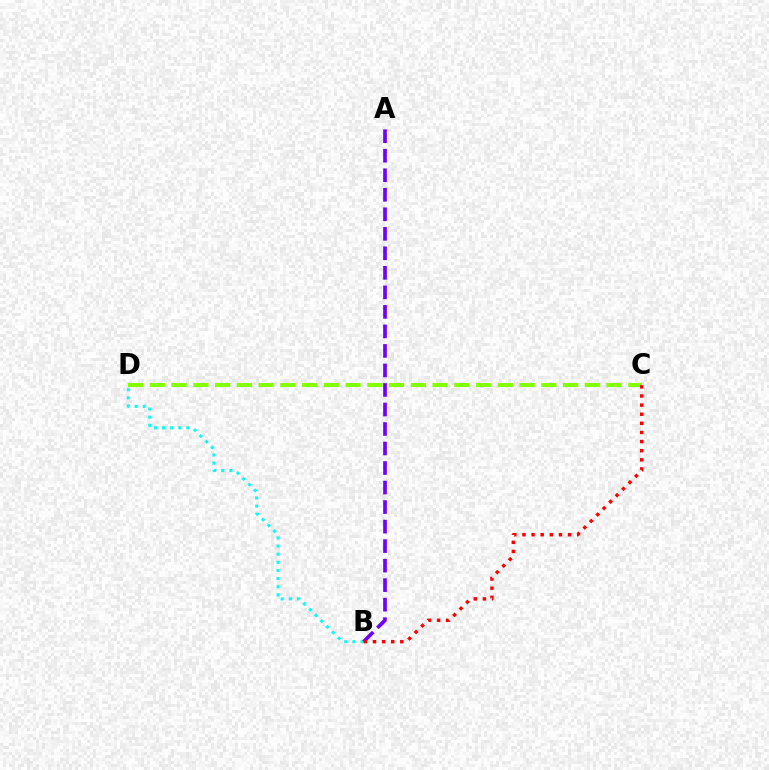{('B', 'D'): [{'color': '#00fff6', 'line_style': 'dotted', 'thickness': 2.21}], ('C', 'D'): [{'color': '#84ff00', 'line_style': 'dashed', 'thickness': 2.95}], ('A', 'B'): [{'color': '#7200ff', 'line_style': 'dashed', 'thickness': 2.65}], ('B', 'C'): [{'color': '#ff0000', 'line_style': 'dotted', 'thickness': 2.48}]}